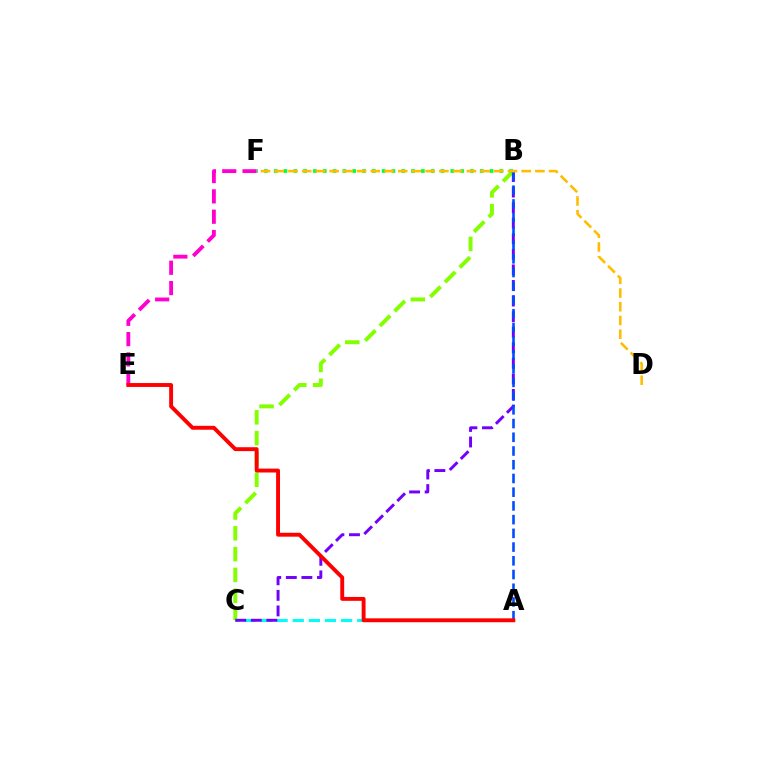{('A', 'C'): [{'color': '#00fff6', 'line_style': 'dashed', 'thickness': 2.19}], ('E', 'F'): [{'color': '#ff00cf', 'line_style': 'dashed', 'thickness': 2.76}], ('B', 'C'): [{'color': '#84ff00', 'line_style': 'dashed', 'thickness': 2.83}, {'color': '#7200ff', 'line_style': 'dashed', 'thickness': 2.11}], ('B', 'F'): [{'color': '#00ff39', 'line_style': 'dotted', 'thickness': 2.67}], ('A', 'B'): [{'color': '#004bff', 'line_style': 'dashed', 'thickness': 1.86}], ('A', 'E'): [{'color': '#ff0000', 'line_style': 'solid', 'thickness': 2.81}], ('D', 'F'): [{'color': '#ffbd00', 'line_style': 'dashed', 'thickness': 1.86}]}